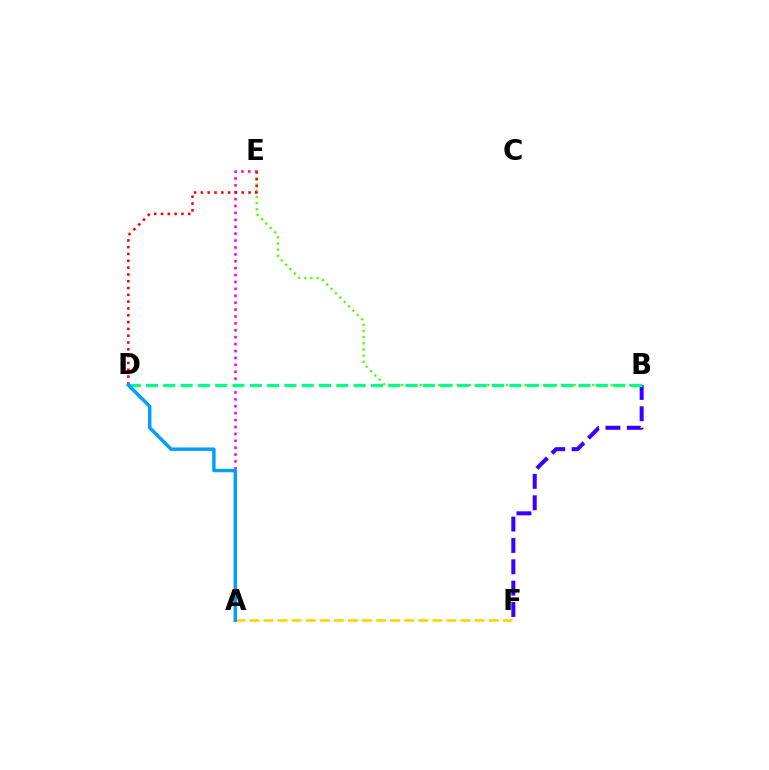{('B', 'F'): [{'color': '#3700ff', 'line_style': 'dashed', 'thickness': 2.9}], ('A', 'E'): [{'color': '#ff00ed', 'line_style': 'dotted', 'thickness': 1.88}], ('B', 'E'): [{'color': '#4fff00', 'line_style': 'dotted', 'thickness': 1.67}], ('B', 'D'): [{'color': '#00ff86', 'line_style': 'dashed', 'thickness': 2.35}], ('D', 'E'): [{'color': '#ff0000', 'line_style': 'dotted', 'thickness': 1.85}], ('A', 'F'): [{'color': '#ffd500', 'line_style': 'dashed', 'thickness': 1.91}], ('A', 'D'): [{'color': '#009eff', 'line_style': 'solid', 'thickness': 2.48}]}